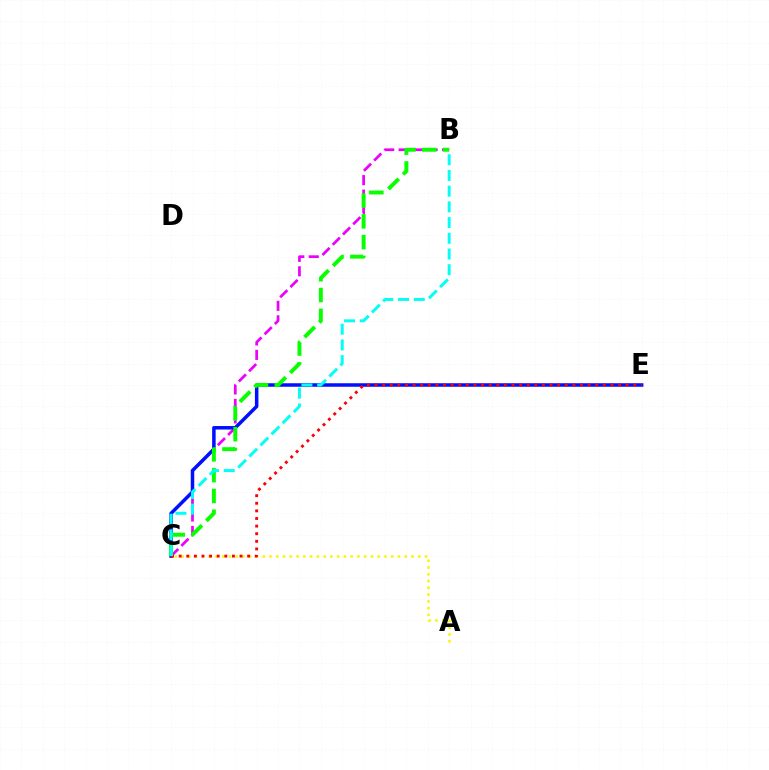{('B', 'C'): [{'color': '#ee00ff', 'line_style': 'dashed', 'thickness': 1.97}, {'color': '#08ff00', 'line_style': 'dashed', 'thickness': 2.82}, {'color': '#00fff6', 'line_style': 'dashed', 'thickness': 2.13}], ('C', 'E'): [{'color': '#0010ff', 'line_style': 'solid', 'thickness': 2.53}, {'color': '#ff0000', 'line_style': 'dotted', 'thickness': 2.07}], ('A', 'C'): [{'color': '#fcf500', 'line_style': 'dotted', 'thickness': 1.84}]}